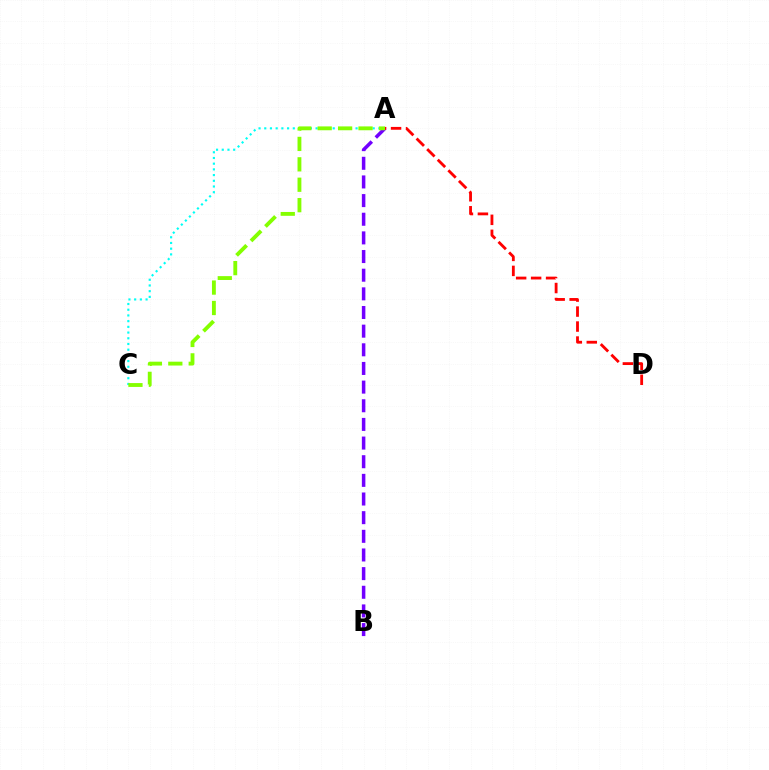{('A', 'B'): [{'color': '#7200ff', 'line_style': 'dashed', 'thickness': 2.53}], ('A', 'C'): [{'color': '#00fff6', 'line_style': 'dotted', 'thickness': 1.55}, {'color': '#84ff00', 'line_style': 'dashed', 'thickness': 2.77}], ('A', 'D'): [{'color': '#ff0000', 'line_style': 'dashed', 'thickness': 2.03}]}